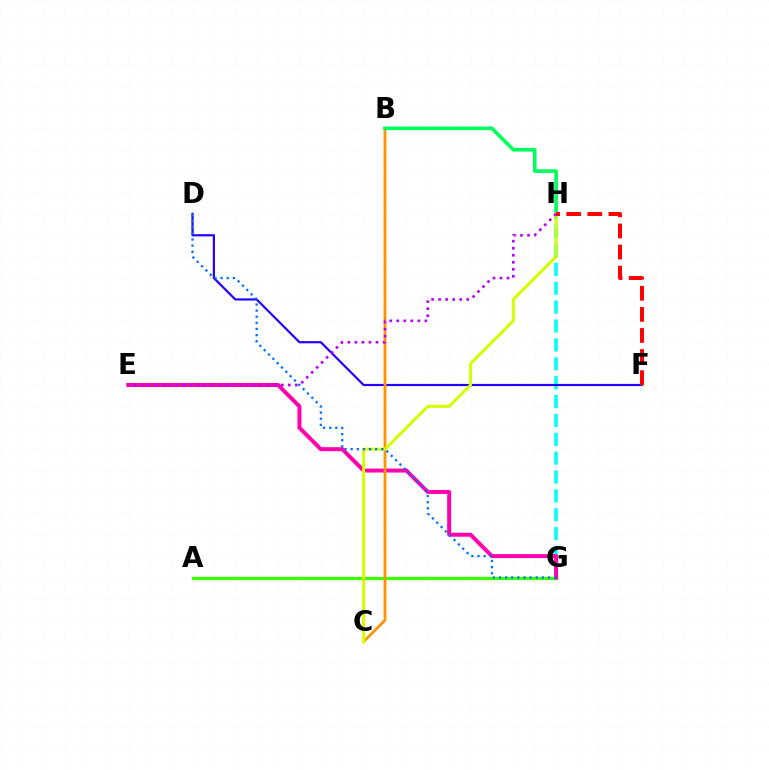{('G', 'H'): [{'color': '#00fff6', 'line_style': 'dashed', 'thickness': 2.56}], ('D', 'F'): [{'color': '#2500ff', 'line_style': 'solid', 'thickness': 1.58}], ('A', 'G'): [{'color': '#3dff00', 'line_style': 'solid', 'thickness': 2.35}], ('E', 'G'): [{'color': '#ff00ac', 'line_style': 'solid', 'thickness': 2.87}], ('B', 'C'): [{'color': '#ff9400', 'line_style': 'solid', 'thickness': 2.02}], ('B', 'H'): [{'color': '#00ff5c', 'line_style': 'solid', 'thickness': 2.63}], ('C', 'H'): [{'color': '#d1ff00', 'line_style': 'solid', 'thickness': 2.18}], ('D', 'G'): [{'color': '#0074ff', 'line_style': 'dotted', 'thickness': 1.66}], ('F', 'H'): [{'color': '#ff0000', 'line_style': 'dashed', 'thickness': 2.86}], ('E', 'H'): [{'color': '#b900ff', 'line_style': 'dotted', 'thickness': 1.91}]}